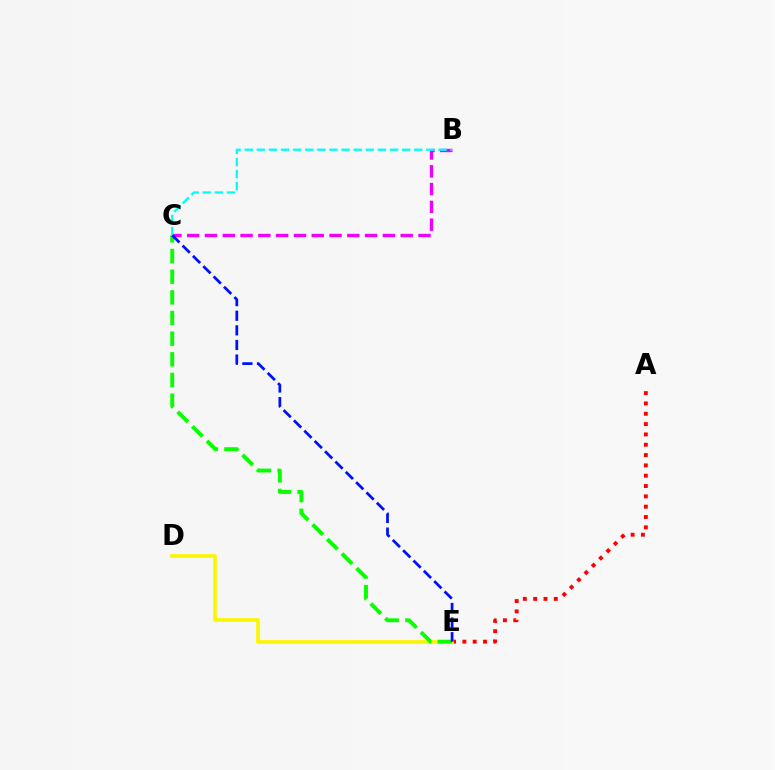{('A', 'E'): [{'color': '#ff0000', 'line_style': 'dotted', 'thickness': 2.81}], ('B', 'C'): [{'color': '#ee00ff', 'line_style': 'dashed', 'thickness': 2.42}, {'color': '#00fff6', 'line_style': 'dashed', 'thickness': 1.64}], ('D', 'E'): [{'color': '#fcf500', 'line_style': 'solid', 'thickness': 2.65}], ('C', 'E'): [{'color': '#08ff00', 'line_style': 'dashed', 'thickness': 2.81}, {'color': '#0010ff', 'line_style': 'dashed', 'thickness': 1.98}]}